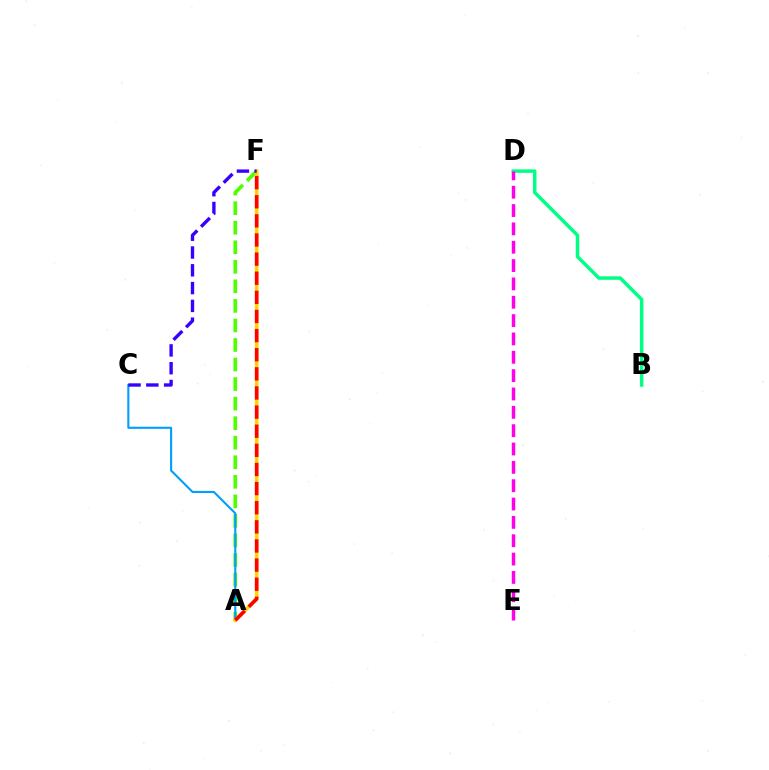{('A', 'F'): [{'color': '#4fff00', 'line_style': 'dashed', 'thickness': 2.66}, {'color': '#ffd500', 'line_style': 'solid', 'thickness': 2.61}, {'color': '#ff0000', 'line_style': 'dashed', 'thickness': 2.6}], ('A', 'C'): [{'color': '#009eff', 'line_style': 'solid', 'thickness': 1.51}], ('B', 'D'): [{'color': '#00ff86', 'line_style': 'solid', 'thickness': 2.51}], ('D', 'E'): [{'color': '#ff00ed', 'line_style': 'dashed', 'thickness': 2.49}], ('C', 'F'): [{'color': '#3700ff', 'line_style': 'dashed', 'thickness': 2.42}]}